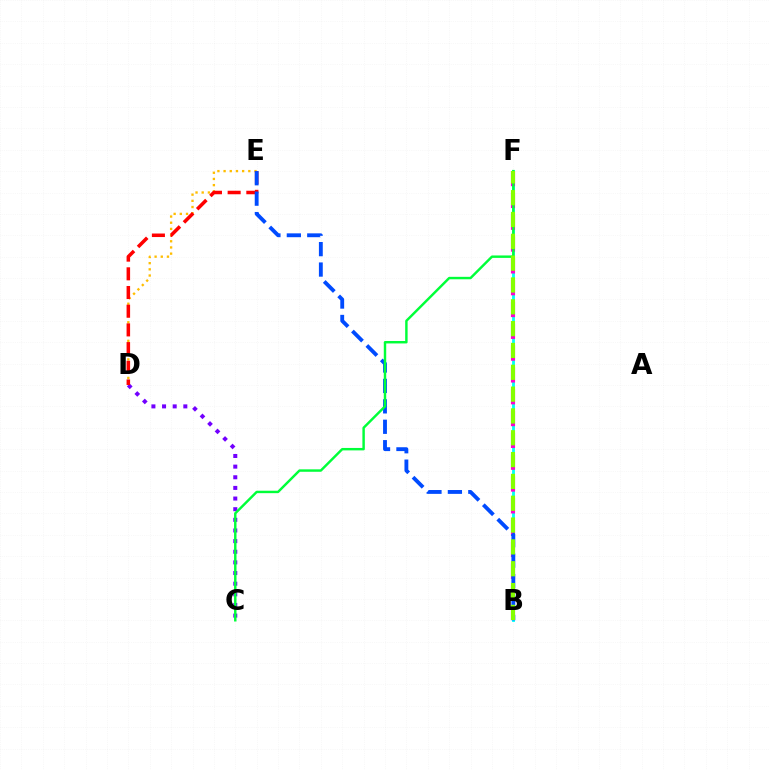{('B', 'F'): [{'color': '#00fff6', 'line_style': 'solid', 'thickness': 2.04}, {'color': '#ff00cf', 'line_style': 'dashed', 'thickness': 2.96}, {'color': '#84ff00', 'line_style': 'dashed', 'thickness': 2.97}], ('D', 'E'): [{'color': '#ffbd00', 'line_style': 'dotted', 'thickness': 1.68}, {'color': '#ff0000', 'line_style': 'dashed', 'thickness': 2.54}], ('C', 'D'): [{'color': '#7200ff', 'line_style': 'dotted', 'thickness': 2.89}], ('B', 'E'): [{'color': '#004bff', 'line_style': 'dashed', 'thickness': 2.77}], ('C', 'F'): [{'color': '#00ff39', 'line_style': 'solid', 'thickness': 1.76}]}